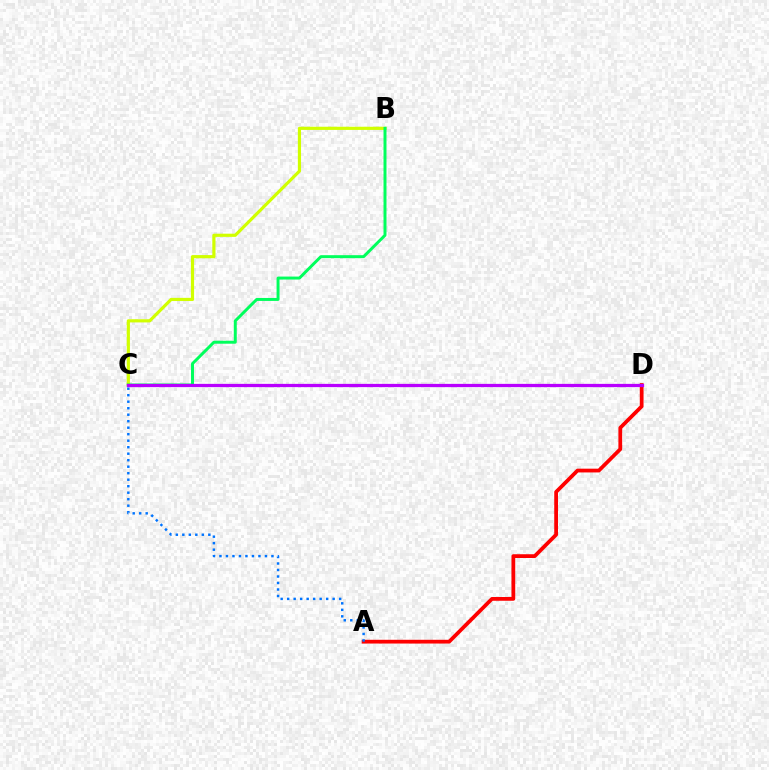{('A', 'D'): [{'color': '#ff0000', 'line_style': 'solid', 'thickness': 2.71}], ('B', 'C'): [{'color': '#d1ff00', 'line_style': 'solid', 'thickness': 2.29}, {'color': '#00ff5c', 'line_style': 'solid', 'thickness': 2.14}], ('A', 'C'): [{'color': '#0074ff', 'line_style': 'dotted', 'thickness': 1.77}], ('C', 'D'): [{'color': '#b900ff', 'line_style': 'solid', 'thickness': 2.35}]}